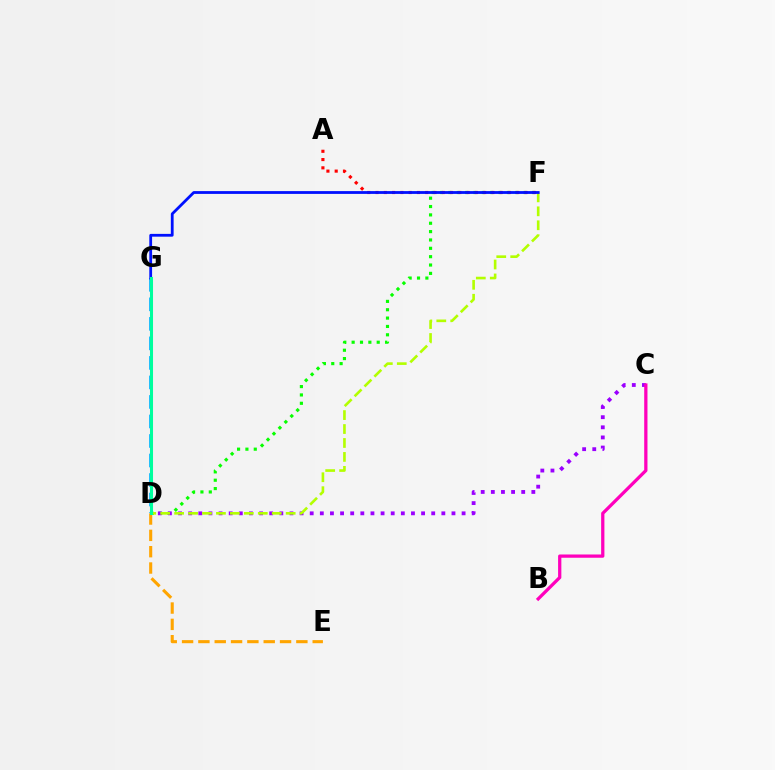{('D', 'F'): [{'color': '#08ff00', 'line_style': 'dotted', 'thickness': 2.27}, {'color': '#b3ff00', 'line_style': 'dashed', 'thickness': 1.89}], ('C', 'D'): [{'color': '#9b00ff', 'line_style': 'dotted', 'thickness': 2.75}], ('D', 'G'): [{'color': '#00b5ff', 'line_style': 'dashed', 'thickness': 2.65}, {'color': '#00ff9d', 'line_style': 'solid', 'thickness': 2.19}], ('D', 'E'): [{'color': '#ffa500', 'line_style': 'dashed', 'thickness': 2.22}], ('B', 'C'): [{'color': '#ff00bd', 'line_style': 'solid', 'thickness': 2.35}], ('A', 'F'): [{'color': '#ff0000', 'line_style': 'dotted', 'thickness': 2.25}], ('F', 'G'): [{'color': '#0010ff', 'line_style': 'solid', 'thickness': 2.01}]}